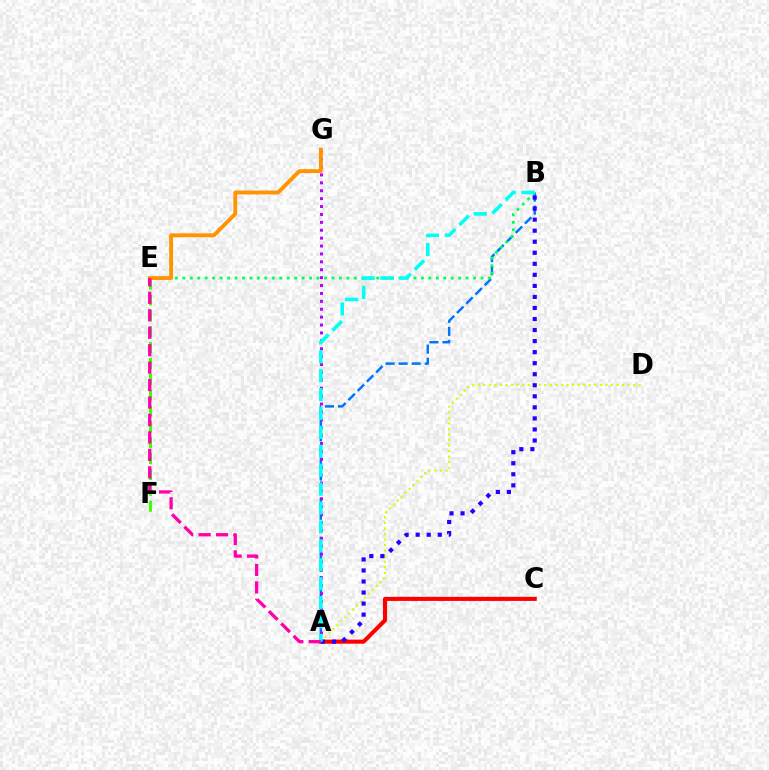{('A', 'B'): [{'color': '#0074ff', 'line_style': 'dashed', 'thickness': 1.77}, {'color': '#2500ff', 'line_style': 'dotted', 'thickness': 3.0}, {'color': '#00fff6', 'line_style': 'dashed', 'thickness': 2.57}], ('B', 'E'): [{'color': '#00ff5c', 'line_style': 'dotted', 'thickness': 2.03}], ('A', 'G'): [{'color': '#b900ff', 'line_style': 'dotted', 'thickness': 2.15}], ('E', 'F'): [{'color': '#3dff00', 'line_style': 'dashed', 'thickness': 2.16}], ('A', 'D'): [{'color': '#d1ff00', 'line_style': 'dotted', 'thickness': 1.51}], ('E', 'G'): [{'color': '#ff9400', 'line_style': 'solid', 'thickness': 2.77}], ('A', 'C'): [{'color': '#ff0000', 'line_style': 'solid', 'thickness': 2.94}], ('A', 'E'): [{'color': '#ff00ac', 'line_style': 'dashed', 'thickness': 2.37}]}